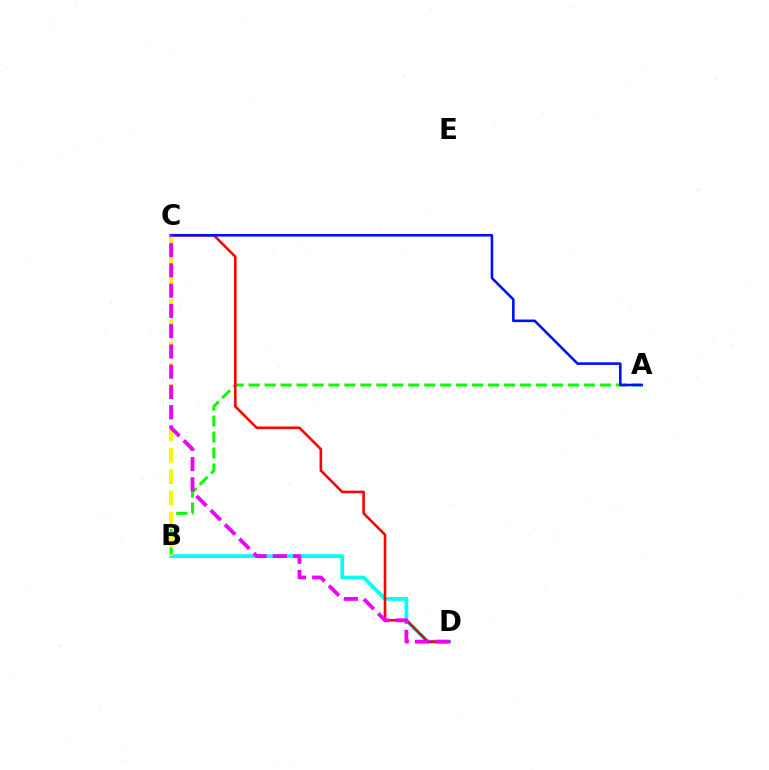{('A', 'B'): [{'color': '#08ff00', 'line_style': 'dashed', 'thickness': 2.17}], ('B', 'D'): [{'color': '#00fff6', 'line_style': 'solid', 'thickness': 2.69}], ('C', 'D'): [{'color': '#ff0000', 'line_style': 'solid', 'thickness': 1.85}, {'color': '#ee00ff', 'line_style': 'dashed', 'thickness': 2.75}], ('B', 'C'): [{'color': '#fcf500', 'line_style': 'dashed', 'thickness': 2.89}], ('A', 'C'): [{'color': '#0010ff', 'line_style': 'solid', 'thickness': 1.86}]}